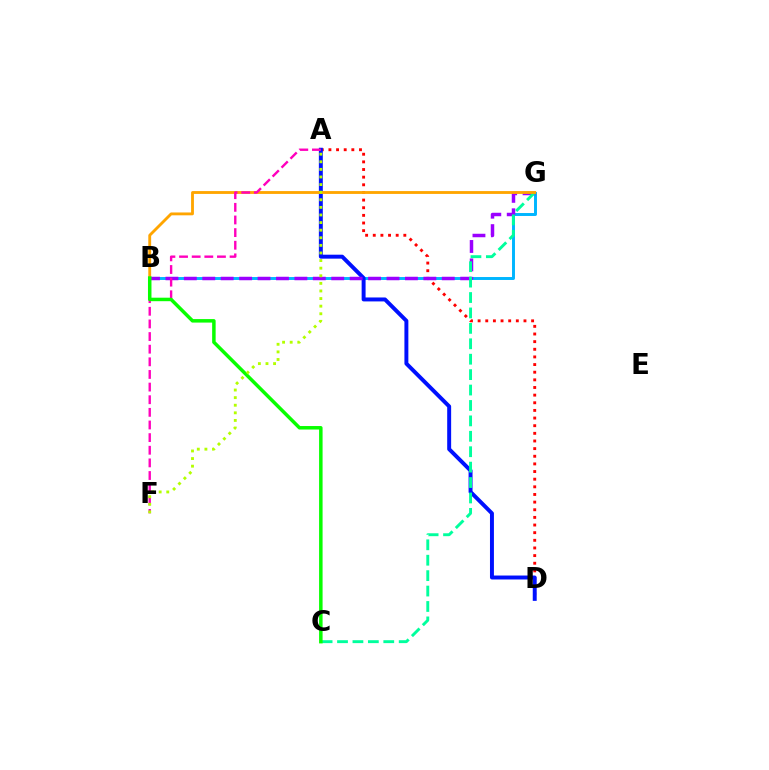{('B', 'G'): [{'color': '#00b5ff', 'line_style': 'solid', 'thickness': 2.12}, {'color': '#9b00ff', 'line_style': 'dashed', 'thickness': 2.5}, {'color': '#ffa500', 'line_style': 'solid', 'thickness': 2.05}], ('A', 'D'): [{'color': '#ff0000', 'line_style': 'dotted', 'thickness': 2.08}, {'color': '#0010ff', 'line_style': 'solid', 'thickness': 2.84}], ('C', 'G'): [{'color': '#00ff9d', 'line_style': 'dashed', 'thickness': 2.09}], ('A', 'F'): [{'color': '#ff00bd', 'line_style': 'dashed', 'thickness': 1.72}, {'color': '#b3ff00', 'line_style': 'dotted', 'thickness': 2.06}], ('B', 'C'): [{'color': '#08ff00', 'line_style': 'solid', 'thickness': 2.52}]}